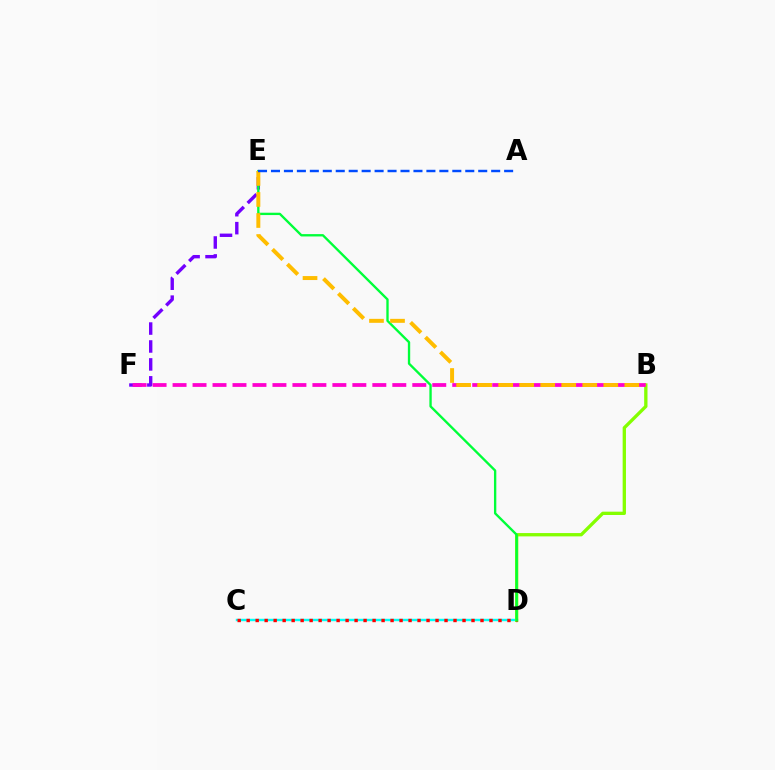{('C', 'D'): [{'color': '#00fff6', 'line_style': 'solid', 'thickness': 1.75}, {'color': '#ff0000', 'line_style': 'dotted', 'thickness': 2.44}], ('B', 'D'): [{'color': '#84ff00', 'line_style': 'solid', 'thickness': 2.39}], ('E', 'F'): [{'color': '#7200ff', 'line_style': 'dashed', 'thickness': 2.44}], ('D', 'E'): [{'color': '#00ff39', 'line_style': 'solid', 'thickness': 1.69}], ('B', 'F'): [{'color': '#ff00cf', 'line_style': 'dashed', 'thickness': 2.71}], ('B', 'E'): [{'color': '#ffbd00', 'line_style': 'dashed', 'thickness': 2.86}], ('A', 'E'): [{'color': '#004bff', 'line_style': 'dashed', 'thickness': 1.76}]}